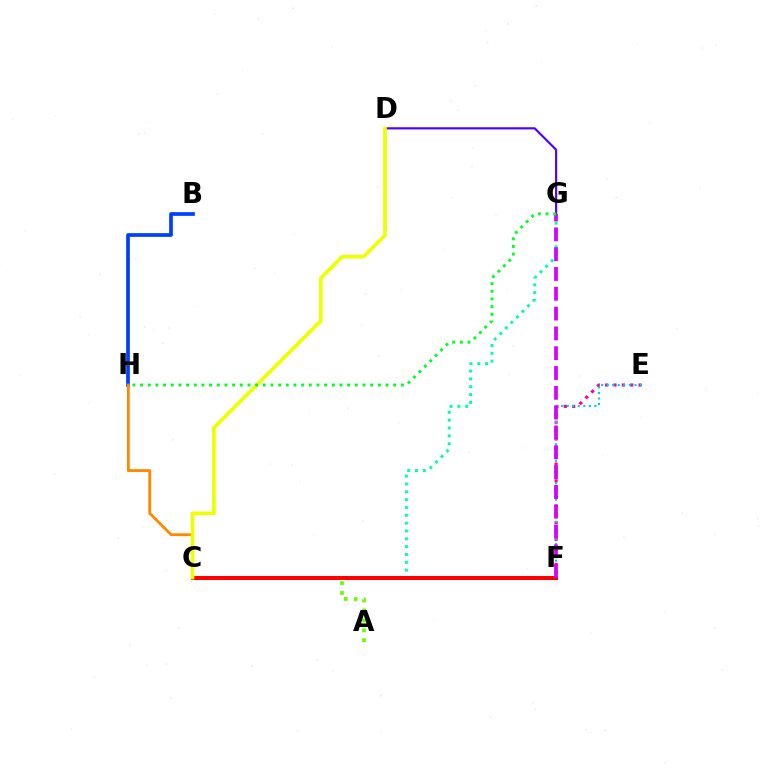{('C', 'G'): [{'color': '#00ffaf', 'line_style': 'dotted', 'thickness': 2.13}], ('A', 'C'): [{'color': '#66ff00', 'line_style': 'dotted', 'thickness': 2.69}], ('E', 'F'): [{'color': '#ff00a0', 'line_style': 'dotted', 'thickness': 2.27}, {'color': '#00c7ff', 'line_style': 'dotted', 'thickness': 1.51}], ('D', 'G'): [{'color': '#4f00ff', 'line_style': 'solid', 'thickness': 1.56}], ('C', 'F'): [{'color': '#ff0000', 'line_style': 'solid', 'thickness': 2.91}], ('F', 'G'): [{'color': '#d600ff', 'line_style': 'dashed', 'thickness': 2.69}], ('B', 'H'): [{'color': '#003fff', 'line_style': 'solid', 'thickness': 2.67}], ('C', 'H'): [{'color': '#ff8800', 'line_style': 'solid', 'thickness': 2.02}], ('C', 'D'): [{'color': '#eeff00', 'line_style': 'solid', 'thickness': 2.65}], ('G', 'H'): [{'color': '#00ff27', 'line_style': 'dotted', 'thickness': 2.08}]}